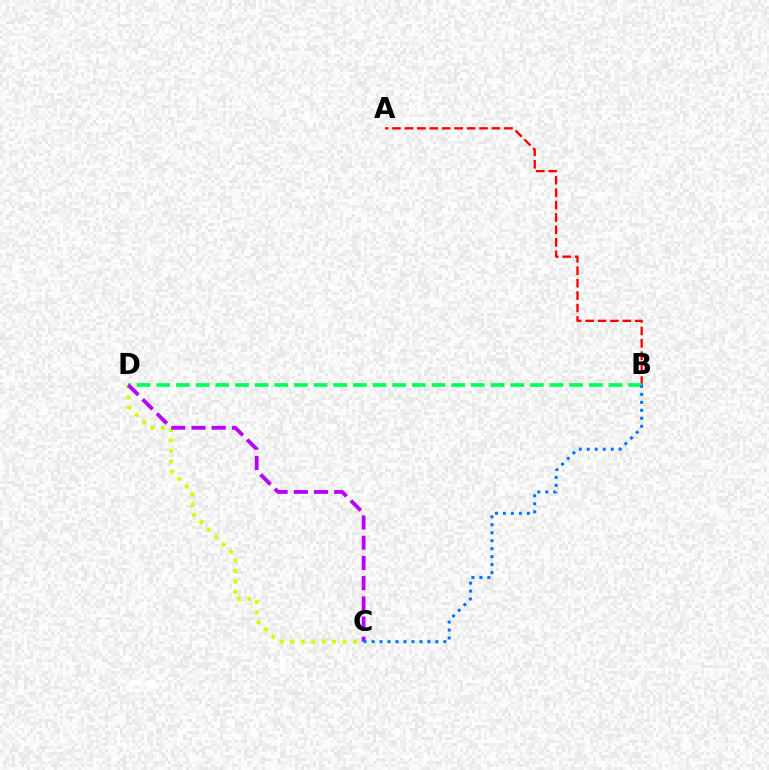{('A', 'B'): [{'color': '#ff0000', 'line_style': 'dashed', 'thickness': 1.69}], ('B', 'D'): [{'color': '#00ff5c', 'line_style': 'dashed', 'thickness': 2.67}], ('C', 'D'): [{'color': '#d1ff00', 'line_style': 'dotted', 'thickness': 2.84}, {'color': '#b900ff', 'line_style': 'dashed', 'thickness': 2.74}], ('B', 'C'): [{'color': '#0074ff', 'line_style': 'dotted', 'thickness': 2.17}]}